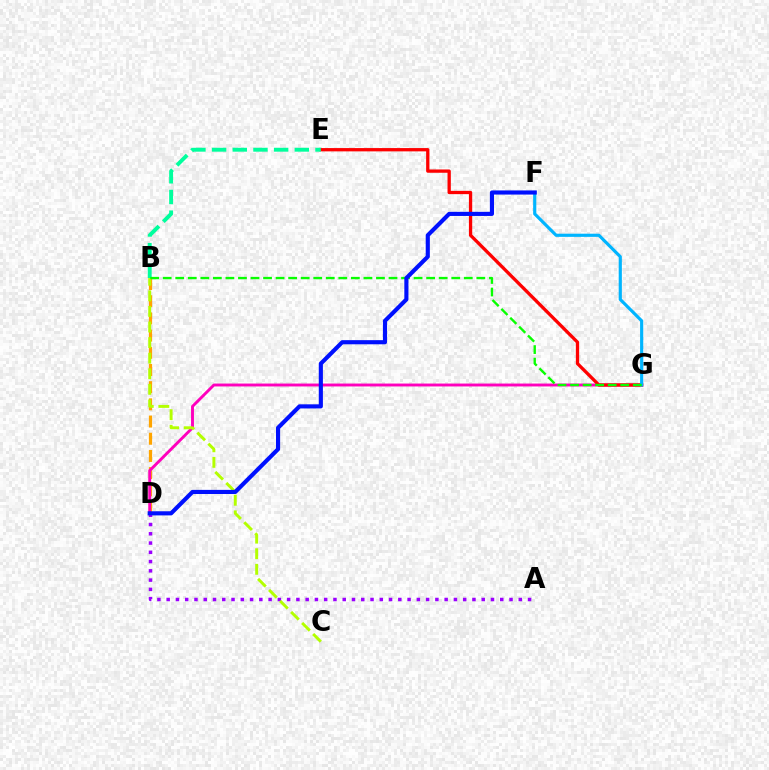{('B', 'D'): [{'color': '#ffa500', 'line_style': 'dashed', 'thickness': 2.34}], ('D', 'G'): [{'color': '#ff00bd', 'line_style': 'solid', 'thickness': 2.09}], ('A', 'D'): [{'color': '#9b00ff', 'line_style': 'dotted', 'thickness': 2.52}], ('E', 'G'): [{'color': '#ff0000', 'line_style': 'solid', 'thickness': 2.37}], ('F', 'G'): [{'color': '#00b5ff', 'line_style': 'solid', 'thickness': 2.28}], ('B', 'E'): [{'color': '#00ff9d', 'line_style': 'dashed', 'thickness': 2.81}], ('B', 'C'): [{'color': '#b3ff00', 'line_style': 'dashed', 'thickness': 2.12}], ('B', 'G'): [{'color': '#08ff00', 'line_style': 'dashed', 'thickness': 1.7}], ('D', 'F'): [{'color': '#0010ff', 'line_style': 'solid', 'thickness': 2.97}]}